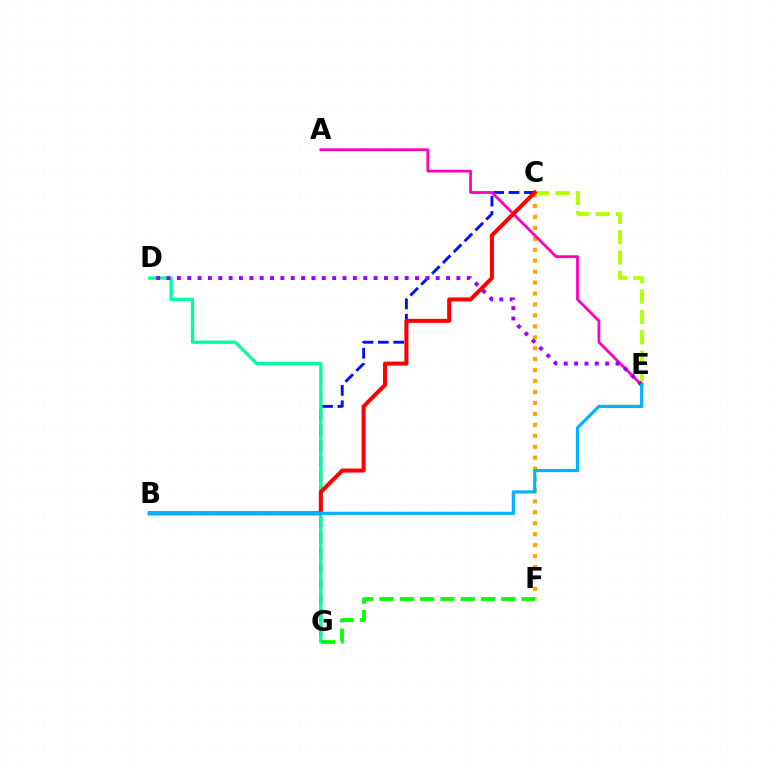{('C', 'F'): [{'color': '#ffa500', 'line_style': 'dotted', 'thickness': 2.97}], ('C', 'E'): [{'color': '#b3ff00', 'line_style': 'dashed', 'thickness': 2.76}], ('C', 'G'): [{'color': '#0010ff', 'line_style': 'dashed', 'thickness': 2.09}], ('A', 'E'): [{'color': '#ff00bd', 'line_style': 'solid', 'thickness': 2.0}], ('D', 'G'): [{'color': '#00ff9d', 'line_style': 'solid', 'thickness': 2.39}], ('D', 'E'): [{'color': '#9b00ff', 'line_style': 'dotted', 'thickness': 2.81}], ('B', 'C'): [{'color': '#ff0000', 'line_style': 'solid', 'thickness': 2.9}], ('F', 'G'): [{'color': '#08ff00', 'line_style': 'dashed', 'thickness': 2.76}], ('B', 'E'): [{'color': '#00b5ff', 'line_style': 'solid', 'thickness': 2.3}]}